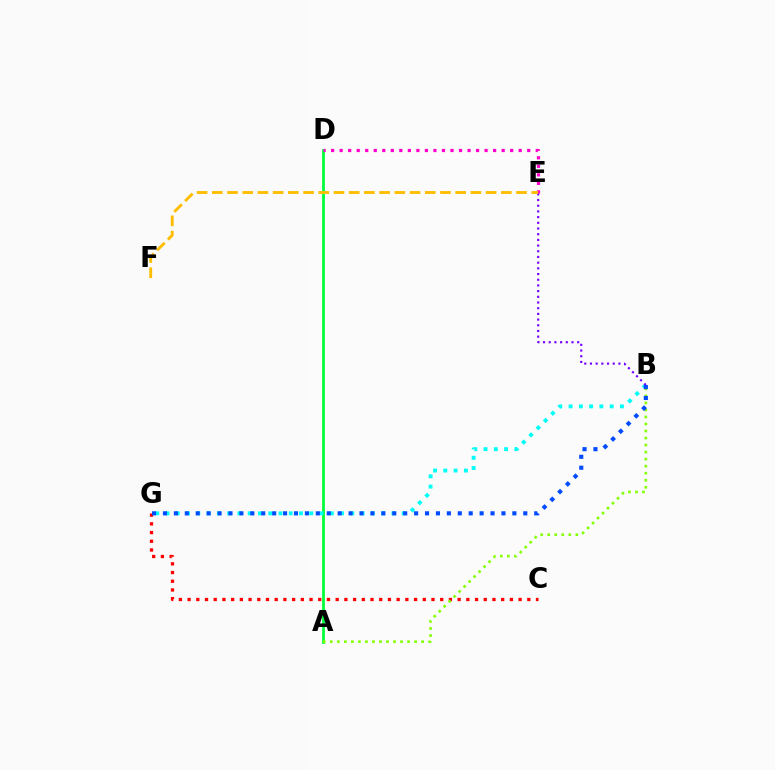{('A', 'D'): [{'color': '#00ff39', 'line_style': 'solid', 'thickness': 2.01}], ('B', 'G'): [{'color': '#00fff6', 'line_style': 'dotted', 'thickness': 2.79}, {'color': '#004bff', 'line_style': 'dotted', 'thickness': 2.97}], ('D', 'E'): [{'color': '#ff00cf', 'line_style': 'dotted', 'thickness': 2.32}], ('C', 'G'): [{'color': '#ff0000', 'line_style': 'dotted', 'thickness': 2.37}], ('B', 'E'): [{'color': '#7200ff', 'line_style': 'dotted', 'thickness': 1.55}], ('A', 'B'): [{'color': '#84ff00', 'line_style': 'dotted', 'thickness': 1.91}], ('E', 'F'): [{'color': '#ffbd00', 'line_style': 'dashed', 'thickness': 2.07}]}